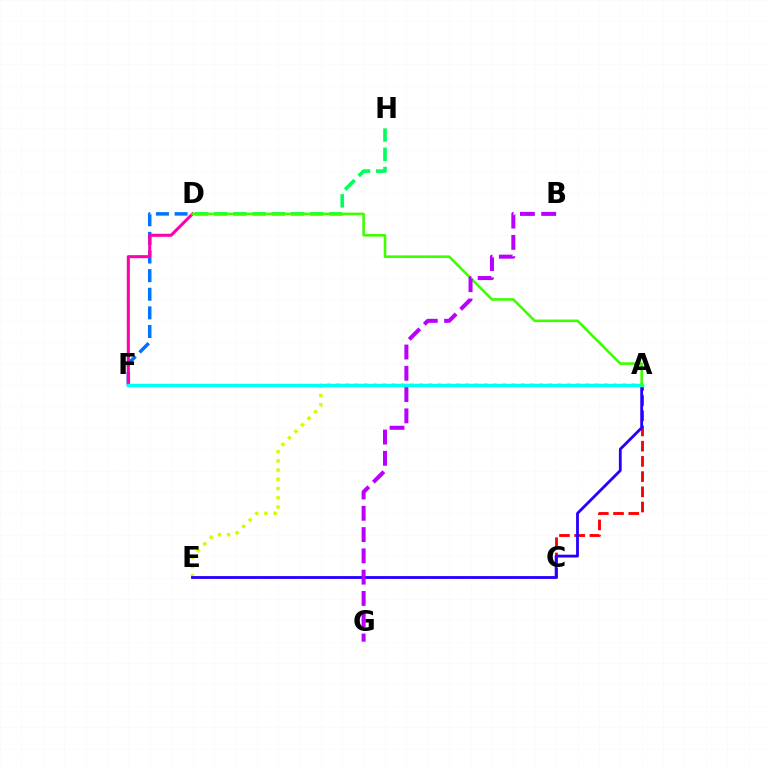{('D', 'F'): [{'color': '#0074ff', 'line_style': 'dashed', 'thickness': 2.53}, {'color': '#ff00ac', 'line_style': 'solid', 'thickness': 2.2}], ('A', 'F'): [{'color': '#ff9400', 'line_style': 'dashed', 'thickness': 1.86}, {'color': '#00fff6', 'line_style': 'solid', 'thickness': 2.49}], ('A', 'E'): [{'color': '#d1ff00', 'line_style': 'dotted', 'thickness': 2.51}, {'color': '#2500ff', 'line_style': 'solid', 'thickness': 2.02}], ('A', 'C'): [{'color': '#ff0000', 'line_style': 'dashed', 'thickness': 2.07}], ('D', 'H'): [{'color': '#00ff5c', 'line_style': 'dashed', 'thickness': 2.61}], ('A', 'D'): [{'color': '#3dff00', 'line_style': 'solid', 'thickness': 1.87}], ('B', 'G'): [{'color': '#b900ff', 'line_style': 'dashed', 'thickness': 2.89}]}